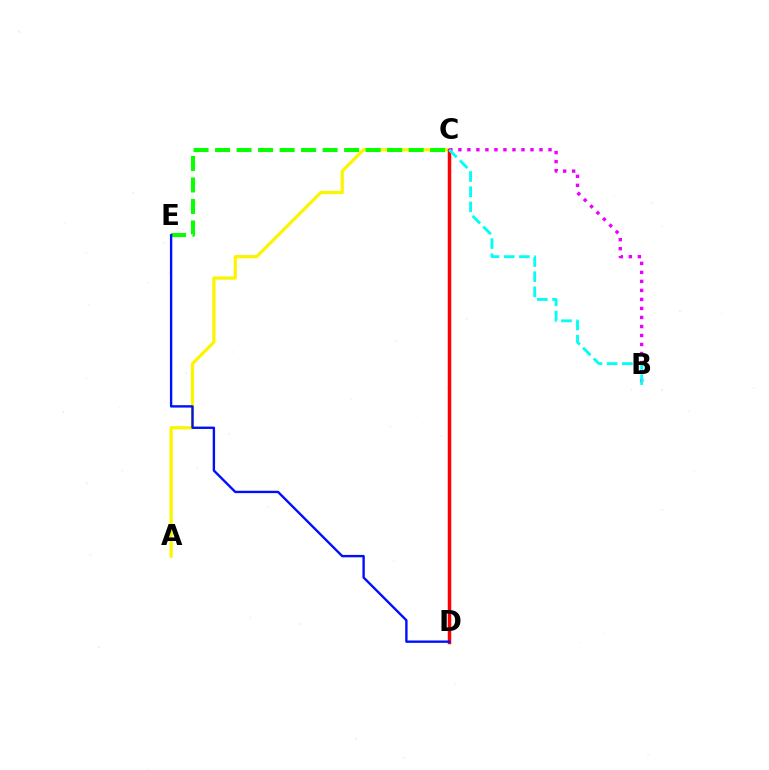{('A', 'C'): [{'color': '#fcf500', 'line_style': 'solid', 'thickness': 2.34}], ('C', 'D'): [{'color': '#ff0000', 'line_style': 'solid', 'thickness': 2.5}], ('B', 'C'): [{'color': '#ee00ff', 'line_style': 'dotted', 'thickness': 2.45}, {'color': '#00fff6', 'line_style': 'dashed', 'thickness': 2.06}], ('C', 'E'): [{'color': '#08ff00', 'line_style': 'dashed', 'thickness': 2.92}], ('D', 'E'): [{'color': '#0010ff', 'line_style': 'solid', 'thickness': 1.71}]}